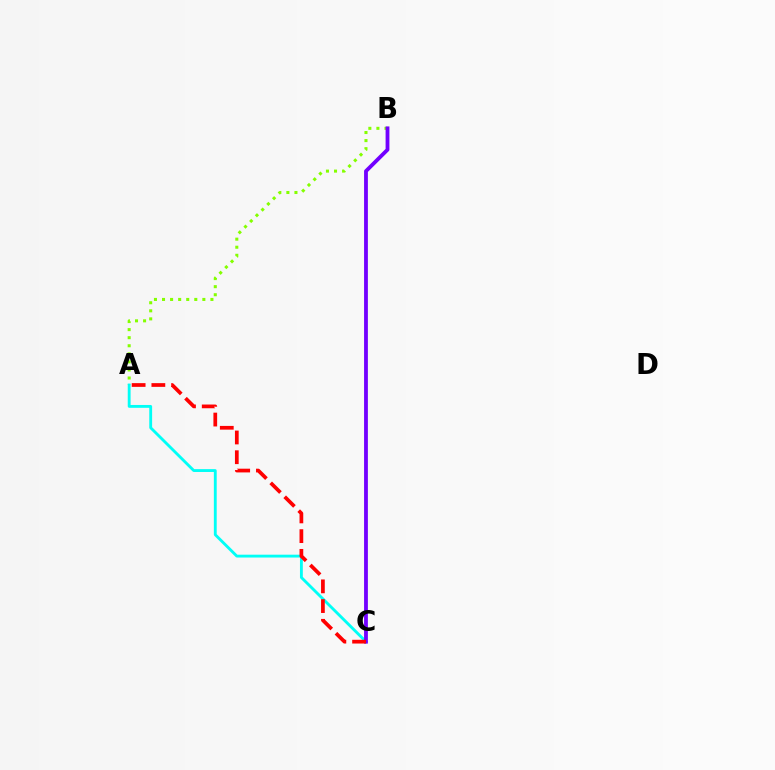{('A', 'B'): [{'color': '#84ff00', 'line_style': 'dotted', 'thickness': 2.19}], ('A', 'C'): [{'color': '#00fff6', 'line_style': 'solid', 'thickness': 2.05}, {'color': '#ff0000', 'line_style': 'dashed', 'thickness': 2.68}], ('B', 'C'): [{'color': '#7200ff', 'line_style': 'solid', 'thickness': 2.74}]}